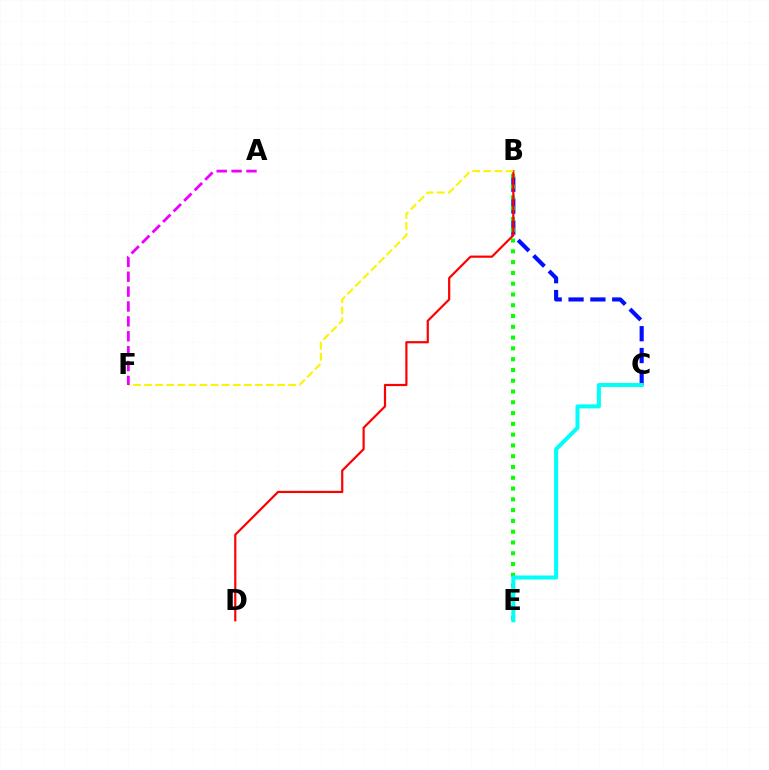{('B', 'C'): [{'color': '#0010ff', 'line_style': 'dashed', 'thickness': 2.97}], ('B', 'E'): [{'color': '#08ff00', 'line_style': 'dotted', 'thickness': 2.93}], ('B', 'D'): [{'color': '#ff0000', 'line_style': 'solid', 'thickness': 1.58}], ('B', 'F'): [{'color': '#fcf500', 'line_style': 'dashed', 'thickness': 1.51}], ('A', 'F'): [{'color': '#ee00ff', 'line_style': 'dashed', 'thickness': 2.02}], ('C', 'E'): [{'color': '#00fff6', 'line_style': 'solid', 'thickness': 2.9}]}